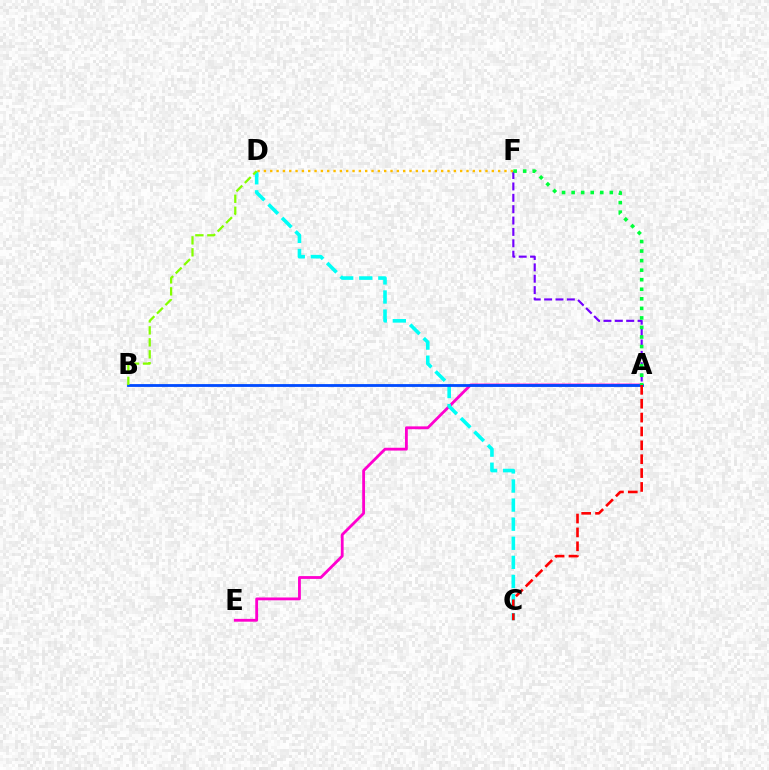{('A', 'E'): [{'color': '#ff00cf', 'line_style': 'solid', 'thickness': 2.03}], ('C', 'D'): [{'color': '#00fff6', 'line_style': 'dashed', 'thickness': 2.59}], ('A', 'B'): [{'color': '#004bff', 'line_style': 'solid', 'thickness': 2.02}], ('A', 'F'): [{'color': '#7200ff', 'line_style': 'dashed', 'thickness': 1.54}, {'color': '#00ff39', 'line_style': 'dotted', 'thickness': 2.59}], ('B', 'D'): [{'color': '#84ff00', 'line_style': 'dashed', 'thickness': 1.63}], ('D', 'F'): [{'color': '#ffbd00', 'line_style': 'dotted', 'thickness': 1.72}], ('A', 'C'): [{'color': '#ff0000', 'line_style': 'dashed', 'thickness': 1.88}]}